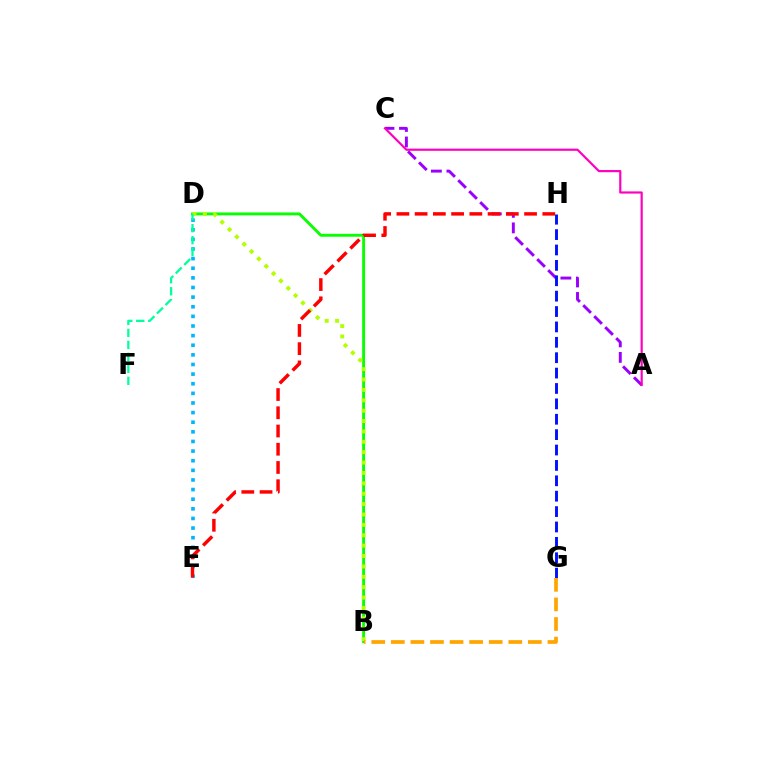{('D', 'E'): [{'color': '#00b5ff', 'line_style': 'dotted', 'thickness': 2.61}], ('A', 'C'): [{'color': '#9b00ff', 'line_style': 'dashed', 'thickness': 2.11}, {'color': '#ff00bd', 'line_style': 'solid', 'thickness': 1.57}], ('B', 'D'): [{'color': '#08ff00', 'line_style': 'solid', 'thickness': 2.08}, {'color': '#b3ff00', 'line_style': 'dotted', 'thickness': 2.82}], ('G', 'H'): [{'color': '#0010ff', 'line_style': 'dashed', 'thickness': 2.09}], ('D', 'F'): [{'color': '#00ff9d', 'line_style': 'dashed', 'thickness': 1.63}], ('B', 'G'): [{'color': '#ffa500', 'line_style': 'dashed', 'thickness': 2.66}], ('E', 'H'): [{'color': '#ff0000', 'line_style': 'dashed', 'thickness': 2.48}]}